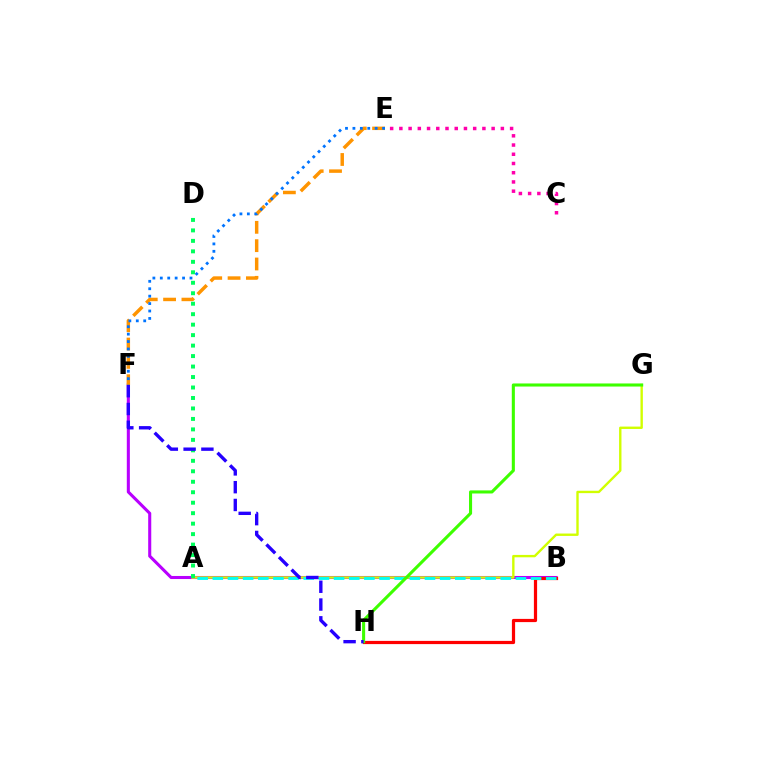{('B', 'F'): [{'color': '#b900ff', 'line_style': 'solid', 'thickness': 2.21}], ('A', 'G'): [{'color': '#d1ff00', 'line_style': 'solid', 'thickness': 1.72}], ('B', 'H'): [{'color': '#ff0000', 'line_style': 'solid', 'thickness': 2.31}], ('E', 'F'): [{'color': '#ff9400', 'line_style': 'dashed', 'thickness': 2.49}, {'color': '#0074ff', 'line_style': 'dotted', 'thickness': 2.02}], ('A', 'D'): [{'color': '#00ff5c', 'line_style': 'dotted', 'thickness': 2.85}], ('A', 'B'): [{'color': '#00fff6', 'line_style': 'dashed', 'thickness': 2.06}], ('G', 'H'): [{'color': '#3dff00', 'line_style': 'solid', 'thickness': 2.22}], ('F', 'H'): [{'color': '#2500ff', 'line_style': 'dashed', 'thickness': 2.42}], ('C', 'E'): [{'color': '#ff00ac', 'line_style': 'dotted', 'thickness': 2.51}]}